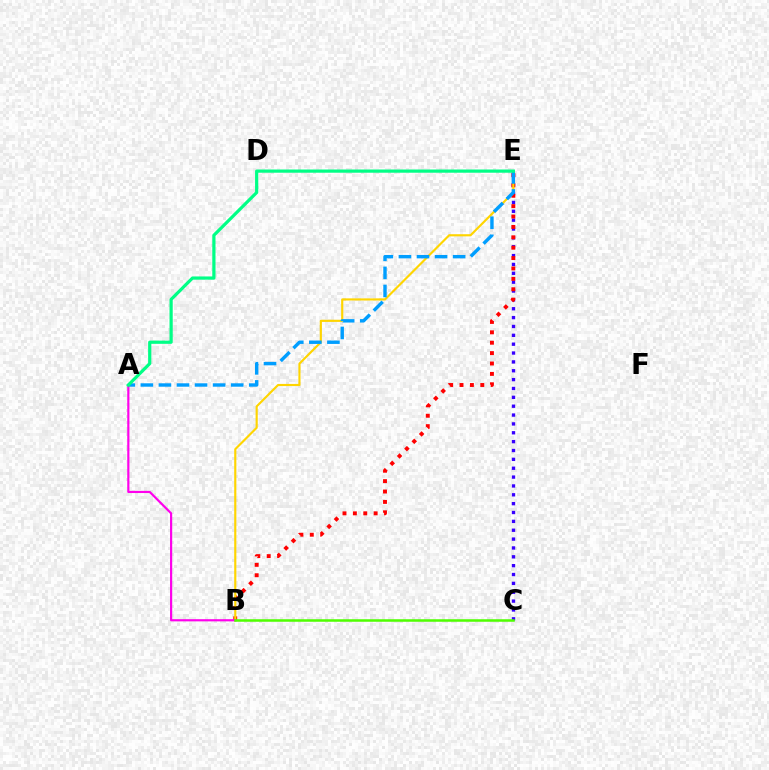{('C', 'E'): [{'color': '#3700ff', 'line_style': 'dotted', 'thickness': 2.41}], ('B', 'E'): [{'color': '#ff0000', 'line_style': 'dotted', 'thickness': 2.82}, {'color': '#ffd500', 'line_style': 'solid', 'thickness': 1.55}], ('A', 'E'): [{'color': '#009eff', 'line_style': 'dashed', 'thickness': 2.45}, {'color': '#00ff86', 'line_style': 'solid', 'thickness': 2.31}], ('A', 'B'): [{'color': '#ff00ed', 'line_style': 'solid', 'thickness': 1.57}], ('B', 'C'): [{'color': '#4fff00', 'line_style': 'solid', 'thickness': 1.81}]}